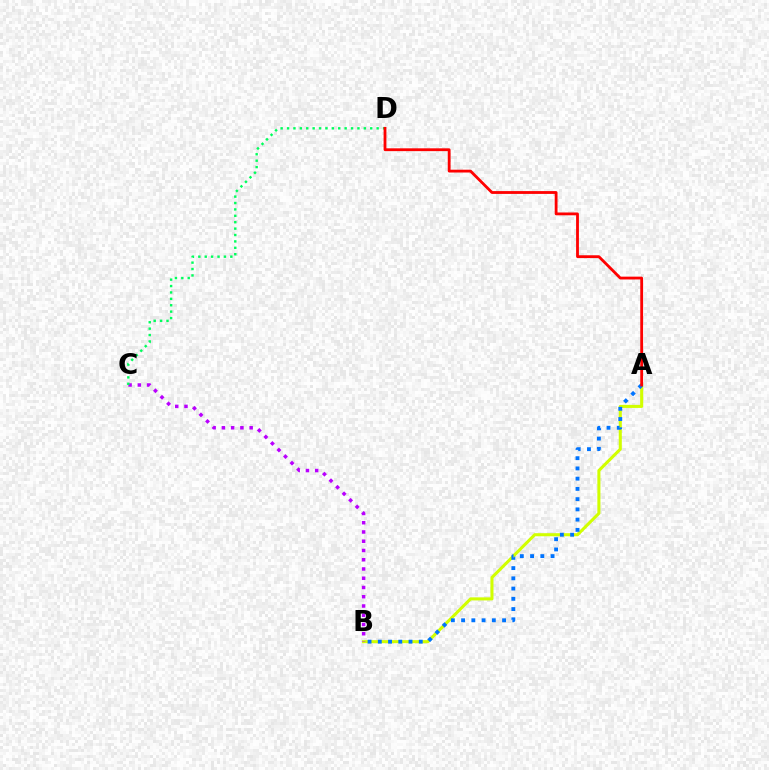{('A', 'B'): [{'color': '#d1ff00', 'line_style': 'solid', 'thickness': 2.21}, {'color': '#0074ff', 'line_style': 'dotted', 'thickness': 2.78}], ('B', 'C'): [{'color': '#b900ff', 'line_style': 'dotted', 'thickness': 2.51}], ('C', 'D'): [{'color': '#00ff5c', 'line_style': 'dotted', 'thickness': 1.74}], ('A', 'D'): [{'color': '#ff0000', 'line_style': 'solid', 'thickness': 2.02}]}